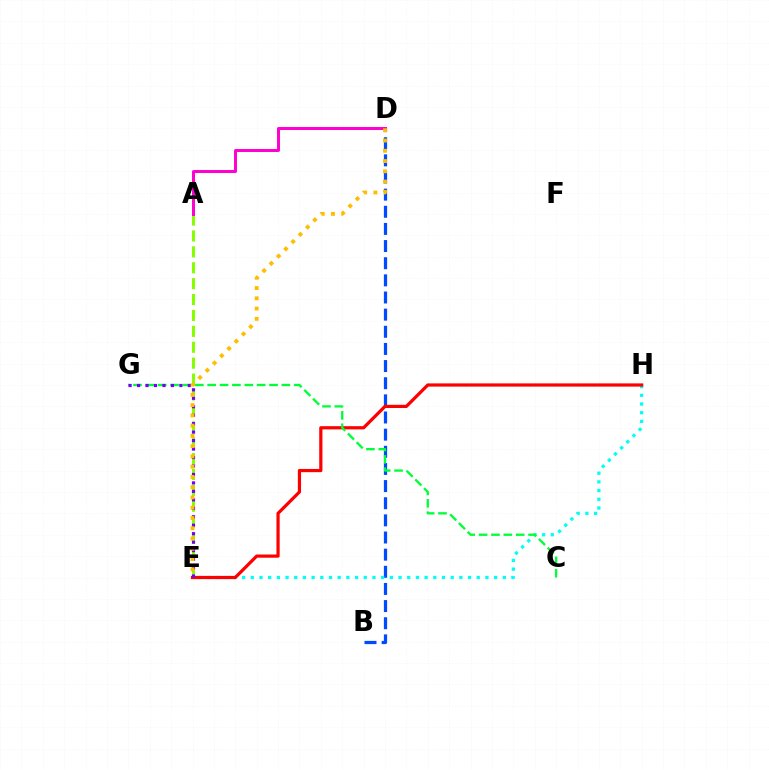{('A', 'E'): [{'color': '#84ff00', 'line_style': 'dashed', 'thickness': 2.16}], ('B', 'D'): [{'color': '#004bff', 'line_style': 'dashed', 'thickness': 2.33}], ('E', 'H'): [{'color': '#00fff6', 'line_style': 'dotted', 'thickness': 2.36}, {'color': '#ff0000', 'line_style': 'solid', 'thickness': 2.31}], ('A', 'D'): [{'color': '#ff00cf', 'line_style': 'solid', 'thickness': 2.14}], ('C', 'G'): [{'color': '#00ff39', 'line_style': 'dashed', 'thickness': 1.68}], ('E', 'G'): [{'color': '#7200ff', 'line_style': 'dotted', 'thickness': 2.3}], ('D', 'E'): [{'color': '#ffbd00', 'line_style': 'dotted', 'thickness': 2.79}]}